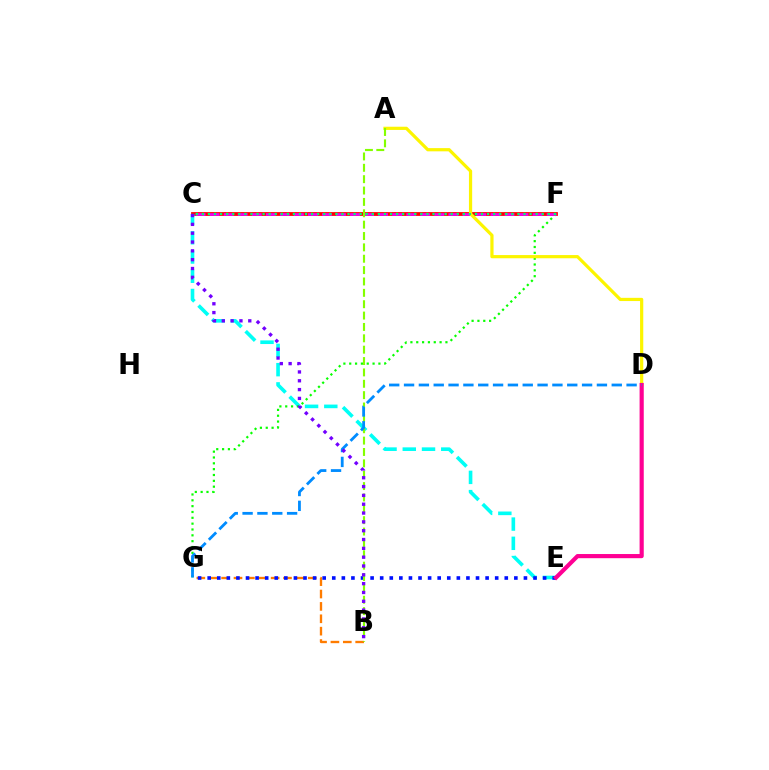{('C', 'F'): [{'color': '#ff0000', 'line_style': 'solid', 'thickness': 2.73}, {'color': '#ee00ff', 'line_style': 'dashed', 'thickness': 1.91}, {'color': '#00ff74', 'line_style': 'dotted', 'thickness': 1.65}], ('C', 'E'): [{'color': '#00fff6', 'line_style': 'dashed', 'thickness': 2.61}], ('B', 'G'): [{'color': '#ff7c00', 'line_style': 'dashed', 'thickness': 1.68}], ('F', 'G'): [{'color': '#08ff00', 'line_style': 'dotted', 'thickness': 1.59}], ('A', 'D'): [{'color': '#fcf500', 'line_style': 'solid', 'thickness': 2.31}], ('E', 'G'): [{'color': '#0010ff', 'line_style': 'dotted', 'thickness': 2.6}], ('A', 'B'): [{'color': '#84ff00', 'line_style': 'dashed', 'thickness': 1.54}], ('D', 'E'): [{'color': '#ff0094', 'line_style': 'solid', 'thickness': 3.0}], ('D', 'G'): [{'color': '#008cff', 'line_style': 'dashed', 'thickness': 2.02}], ('B', 'C'): [{'color': '#7200ff', 'line_style': 'dotted', 'thickness': 2.4}]}